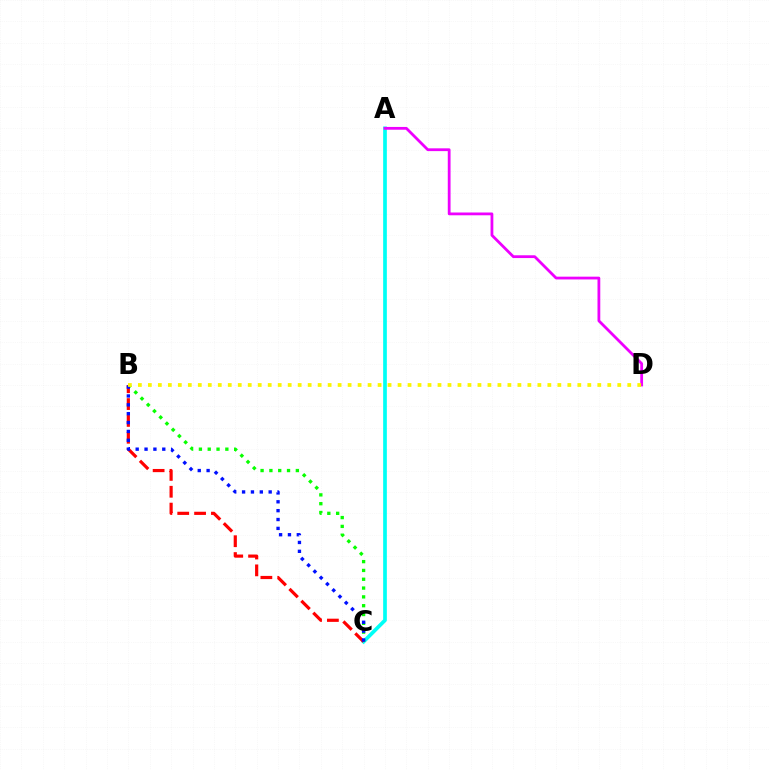{('A', 'C'): [{'color': '#00fff6', 'line_style': 'solid', 'thickness': 2.66}], ('B', 'C'): [{'color': '#08ff00', 'line_style': 'dotted', 'thickness': 2.4}, {'color': '#ff0000', 'line_style': 'dashed', 'thickness': 2.29}, {'color': '#0010ff', 'line_style': 'dotted', 'thickness': 2.41}], ('A', 'D'): [{'color': '#ee00ff', 'line_style': 'solid', 'thickness': 2.01}], ('B', 'D'): [{'color': '#fcf500', 'line_style': 'dotted', 'thickness': 2.71}]}